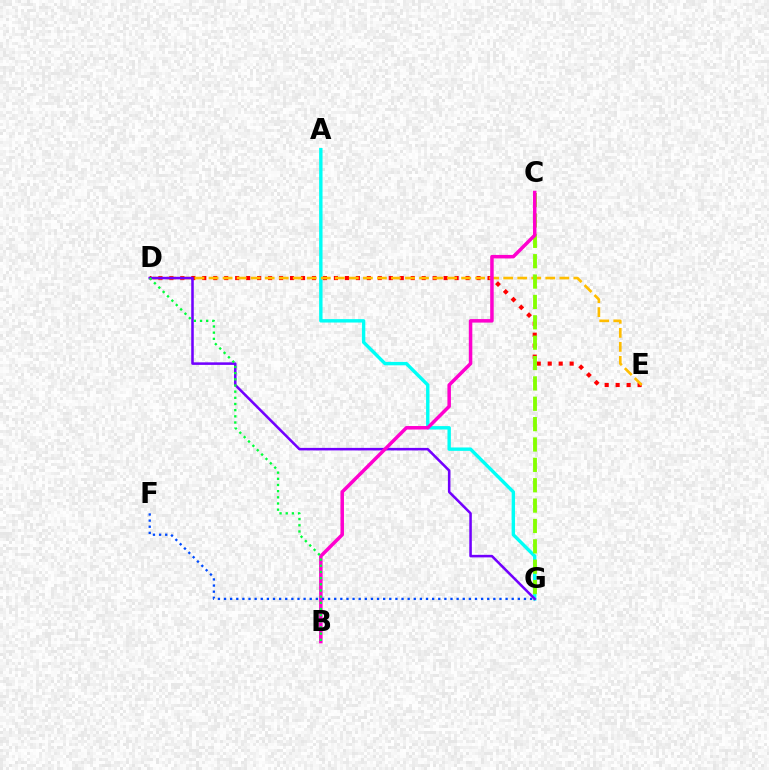{('A', 'G'): [{'color': '#00fff6', 'line_style': 'solid', 'thickness': 2.45}], ('D', 'E'): [{'color': '#ff0000', 'line_style': 'dotted', 'thickness': 2.98}, {'color': '#ffbd00', 'line_style': 'dashed', 'thickness': 1.91}], ('C', 'G'): [{'color': '#84ff00', 'line_style': 'dashed', 'thickness': 2.77}], ('D', 'G'): [{'color': '#7200ff', 'line_style': 'solid', 'thickness': 1.83}], ('B', 'C'): [{'color': '#ff00cf', 'line_style': 'solid', 'thickness': 2.52}], ('B', 'D'): [{'color': '#00ff39', 'line_style': 'dotted', 'thickness': 1.68}], ('F', 'G'): [{'color': '#004bff', 'line_style': 'dotted', 'thickness': 1.66}]}